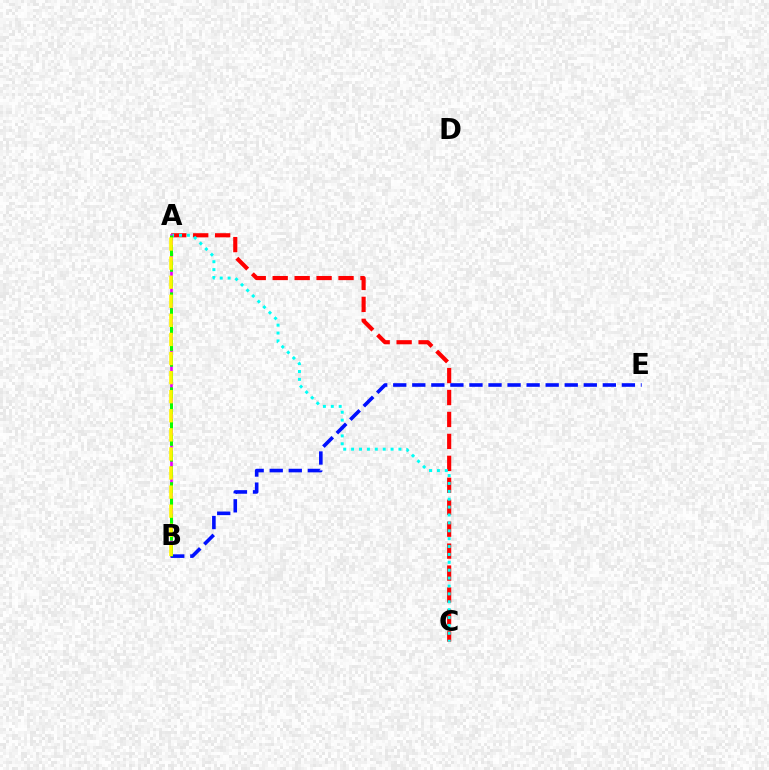{('A', 'C'): [{'color': '#ff0000', 'line_style': 'dashed', 'thickness': 2.98}, {'color': '#00fff6', 'line_style': 'dotted', 'thickness': 2.14}], ('A', 'B'): [{'color': '#ee00ff', 'line_style': 'solid', 'thickness': 1.91}, {'color': '#08ff00', 'line_style': 'dashed', 'thickness': 2.15}, {'color': '#fcf500', 'line_style': 'dashed', 'thickness': 2.59}], ('B', 'E'): [{'color': '#0010ff', 'line_style': 'dashed', 'thickness': 2.59}]}